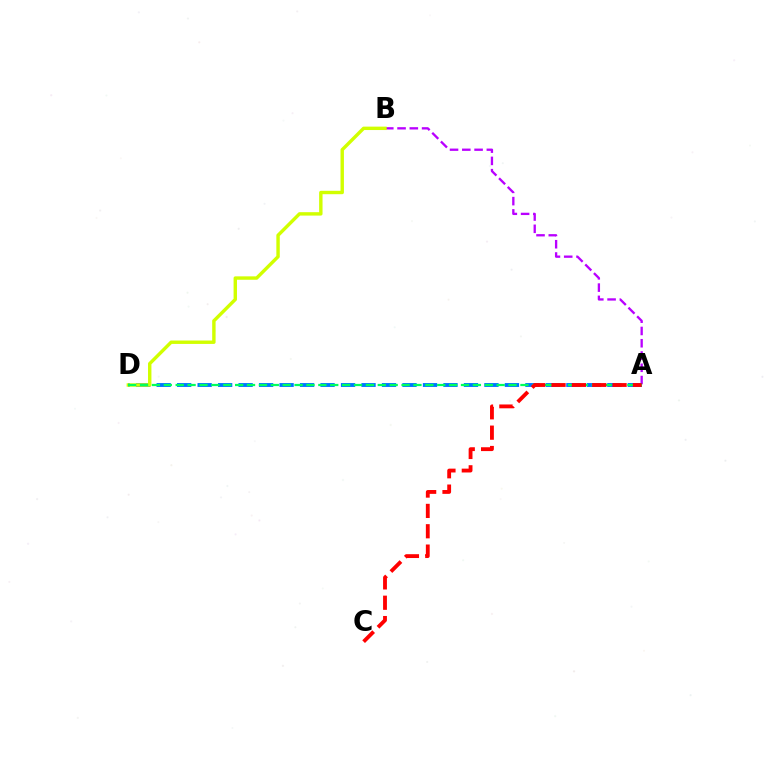{('A', 'B'): [{'color': '#b900ff', 'line_style': 'dashed', 'thickness': 1.67}], ('A', 'D'): [{'color': '#0074ff', 'line_style': 'dashed', 'thickness': 2.78}, {'color': '#00ff5c', 'line_style': 'dashed', 'thickness': 1.61}], ('B', 'D'): [{'color': '#d1ff00', 'line_style': 'solid', 'thickness': 2.45}], ('A', 'C'): [{'color': '#ff0000', 'line_style': 'dashed', 'thickness': 2.76}]}